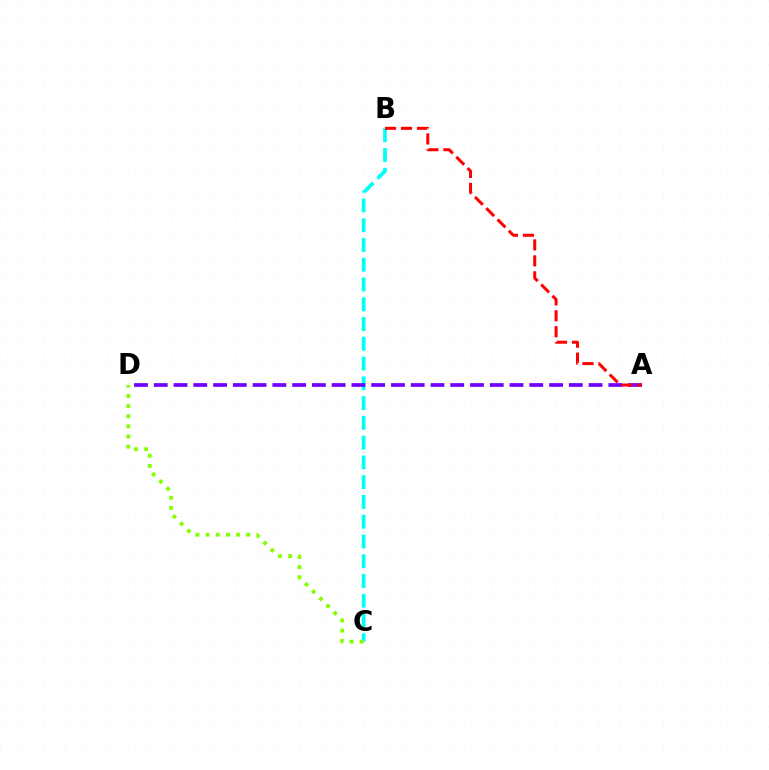{('B', 'C'): [{'color': '#00fff6', 'line_style': 'dashed', 'thickness': 2.69}], ('A', 'D'): [{'color': '#7200ff', 'line_style': 'dashed', 'thickness': 2.69}], ('C', 'D'): [{'color': '#84ff00', 'line_style': 'dotted', 'thickness': 2.76}], ('A', 'B'): [{'color': '#ff0000', 'line_style': 'dashed', 'thickness': 2.17}]}